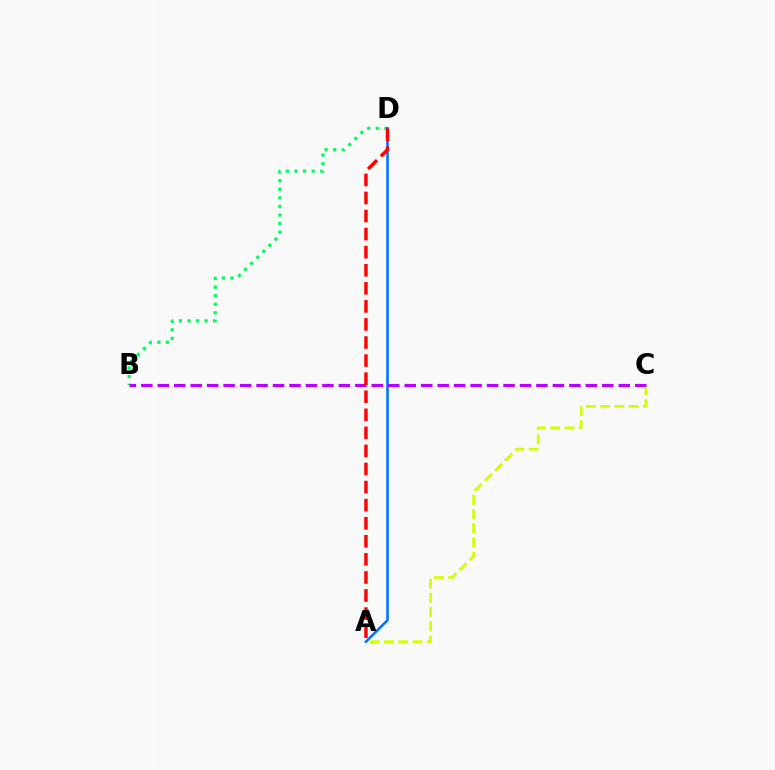{('B', 'D'): [{'color': '#00ff5c', 'line_style': 'dotted', 'thickness': 2.33}], ('A', 'C'): [{'color': '#d1ff00', 'line_style': 'dashed', 'thickness': 1.94}], ('A', 'D'): [{'color': '#0074ff', 'line_style': 'solid', 'thickness': 1.86}, {'color': '#ff0000', 'line_style': 'dashed', 'thickness': 2.45}], ('B', 'C'): [{'color': '#b900ff', 'line_style': 'dashed', 'thickness': 2.24}]}